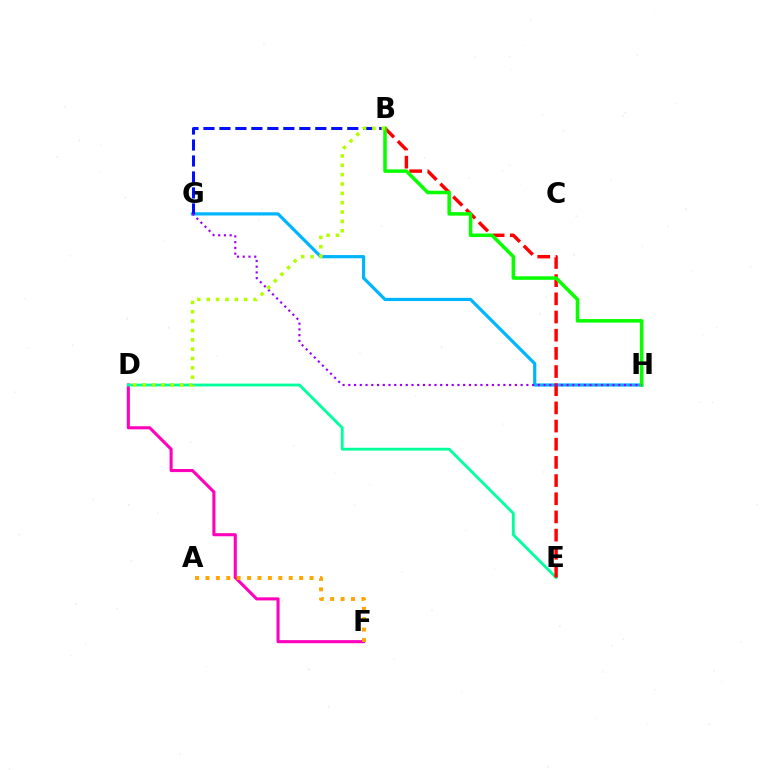{('D', 'F'): [{'color': '#ff00bd', 'line_style': 'solid', 'thickness': 2.22}], ('D', 'E'): [{'color': '#00ff9d', 'line_style': 'solid', 'thickness': 2.03}], ('G', 'H'): [{'color': '#00b5ff', 'line_style': 'solid', 'thickness': 2.31}, {'color': '#9b00ff', 'line_style': 'dotted', 'thickness': 1.56}], ('B', 'E'): [{'color': '#ff0000', 'line_style': 'dashed', 'thickness': 2.47}], ('B', 'G'): [{'color': '#0010ff', 'line_style': 'dashed', 'thickness': 2.17}], ('A', 'F'): [{'color': '#ffa500', 'line_style': 'dotted', 'thickness': 2.83}], ('B', 'H'): [{'color': '#08ff00', 'line_style': 'solid', 'thickness': 2.54}], ('B', 'D'): [{'color': '#b3ff00', 'line_style': 'dotted', 'thickness': 2.54}]}